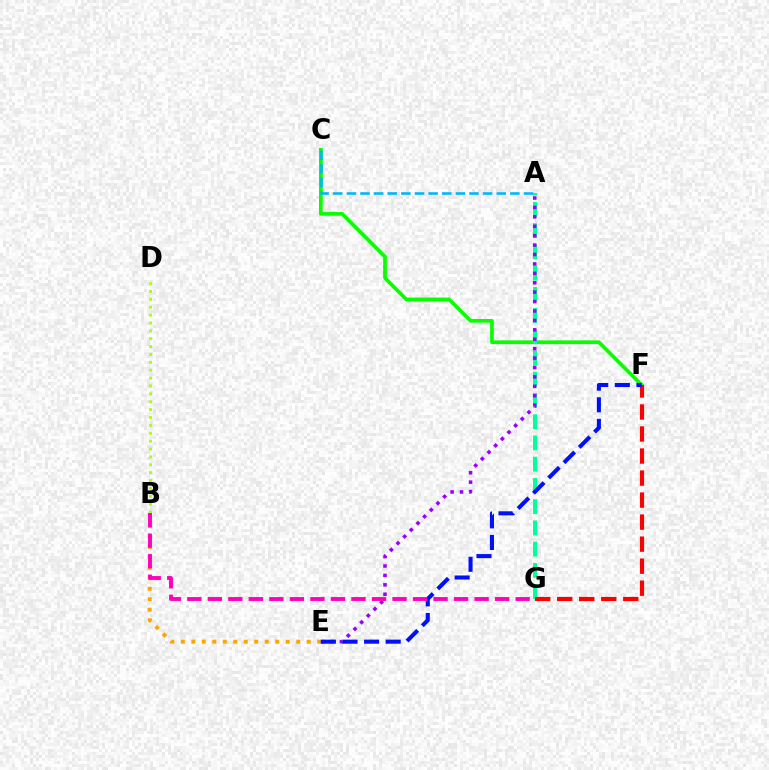{('C', 'F'): [{'color': '#08ff00', 'line_style': 'solid', 'thickness': 2.67}], ('A', 'G'): [{'color': '#00ff9d', 'line_style': 'dashed', 'thickness': 2.88}], ('B', 'D'): [{'color': '#b3ff00', 'line_style': 'dotted', 'thickness': 2.14}], ('B', 'E'): [{'color': '#ffa500', 'line_style': 'dotted', 'thickness': 2.85}], ('A', 'E'): [{'color': '#9b00ff', 'line_style': 'dotted', 'thickness': 2.56}], ('F', 'G'): [{'color': '#ff0000', 'line_style': 'dashed', 'thickness': 2.99}], ('E', 'F'): [{'color': '#0010ff', 'line_style': 'dashed', 'thickness': 2.94}], ('A', 'C'): [{'color': '#00b5ff', 'line_style': 'dashed', 'thickness': 1.85}], ('B', 'G'): [{'color': '#ff00bd', 'line_style': 'dashed', 'thickness': 2.79}]}